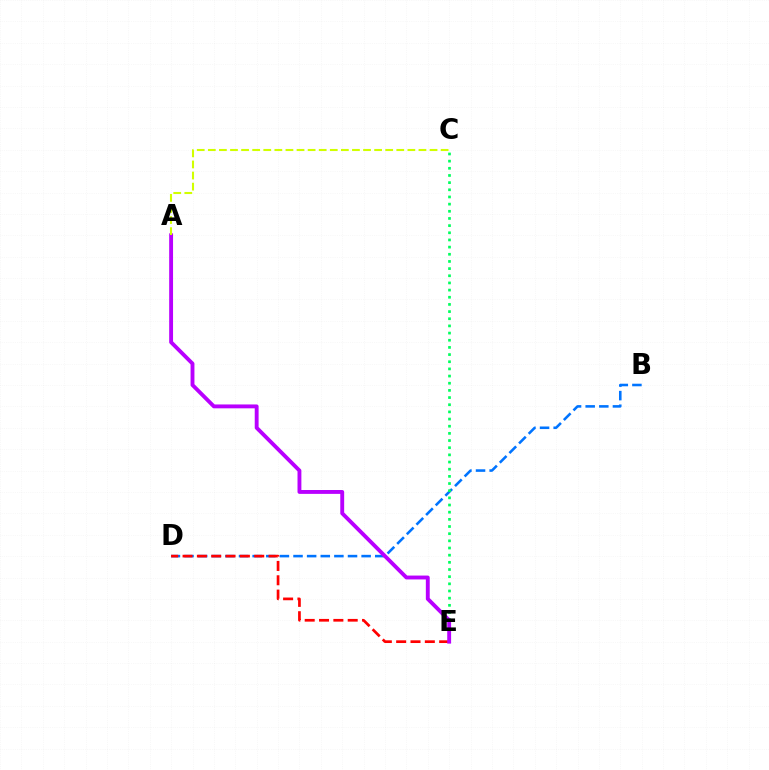{('B', 'D'): [{'color': '#0074ff', 'line_style': 'dashed', 'thickness': 1.85}], ('C', 'E'): [{'color': '#00ff5c', 'line_style': 'dotted', 'thickness': 1.95}], ('D', 'E'): [{'color': '#ff0000', 'line_style': 'dashed', 'thickness': 1.95}], ('A', 'E'): [{'color': '#b900ff', 'line_style': 'solid', 'thickness': 2.79}], ('A', 'C'): [{'color': '#d1ff00', 'line_style': 'dashed', 'thickness': 1.51}]}